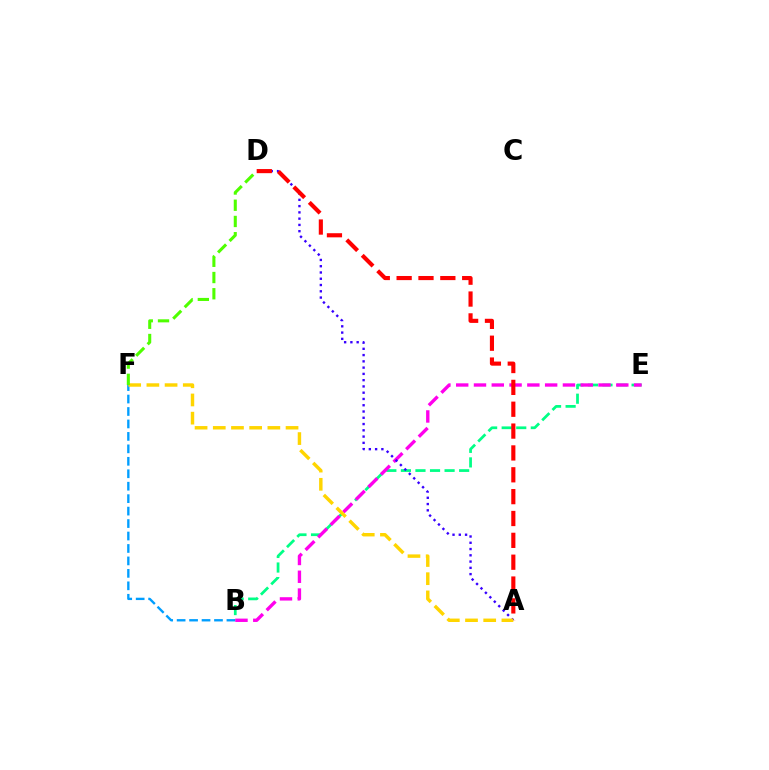{('B', 'E'): [{'color': '#00ff86', 'line_style': 'dashed', 'thickness': 1.98}, {'color': '#ff00ed', 'line_style': 'dashed', 'thickness': 2.42}], ('B', 'F'): [{'color': '#009eff', 'line_style': 'dashed', 'thickness': 1.69}], ('A', 'D'): [{'color': '#3700ff', 'line_style': 'dotted', 'thickness': 1.7}, {'color': '#ff0000', 'line_style': 'dashed', 'thickness': 2.97}], ('A', 'F'): [{'color': '#ffd500', 'line_style': 'dashed', 'thickness': 2.47}], ('D', 'F'): [{'color': '#4fff00', 'line_style': 'dashed', 'thickness': 2.2}]}